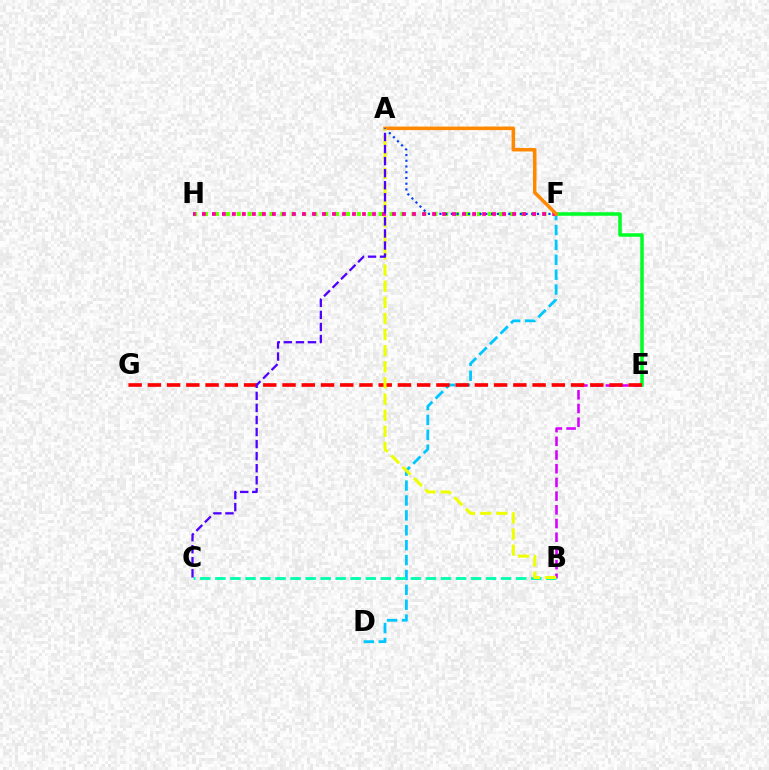{('B', 'E'): [{'color': '#d600ff', 'line_style': 'dashed', 'thickness': 1.86}], ('D', 'F'): [{'color': '#00c7ff', 'line_style': 'dashed', 'thickness': 2.02}], ('E', 'F'): [{'color': '#00ff27', 'line_style': 'solid', 'thickness': 2.54}], ('F', 'H'): [{'color': '#66ff00', 'line_style': 'dotted', 'thickness': 2.97}, {'color': '#ff00a0', 'line_style': 'dotted', 'thickness': 2.72}], ('B', 'C'): [{'color': '#00ffaf', 'line_style': 'dashed', 'thickness': 2.04}], ('A', 'F'): [{'color': '#003fff', 'line_style': 'dotted', 'thickness': 1.56}, {'color': '#ff8800', 'line_style': 'solid', 'thickness': 2.54}], ('E', 'G'): [{'color': '#ff0000', 'line_style': 'dashed', 'thickness': 2.61}], ('A', 'B'): [{'color': '#eeff00', 'line_style': 'dashed', 'thickness': 2.19}], ('A', 'C'): [{'color': '#4f00ff', 'line_style': 'dashed', 'thickness': 1.64}]}